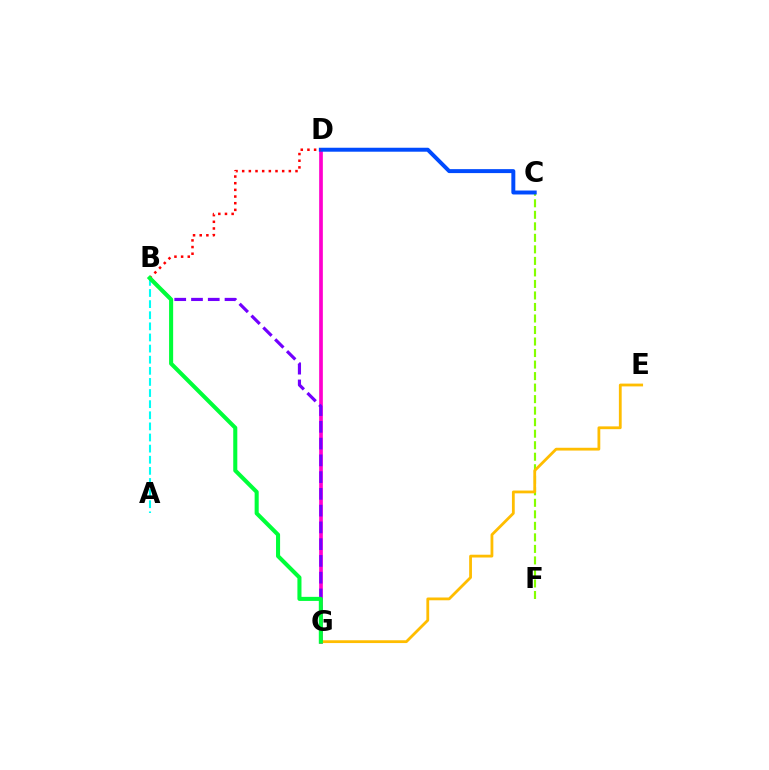{('D', 'G'): [{'color': '#ff00cf', 'line_style': 'solid', 'thickness': 2.66}], ('C', 'F'): [{'color': '#84ff00', 'line_style': 'dashed', 'thickness': 1.57}], ('C', 'D'): [{'color': '#004bff', 'line_style': 'solid', 'thickness': 2.85}], ('A', 'B'): [{'color': '#00fff6', 'line_style': 'dashed', 'thickness': 1.51}], ('E', 'G'): [{'color': '#ffbd00', 'line_style': 'solid', 'thickness': 2.01}], ('B', 'D'): [{'color': '#ff0000', 'line_style': 'dotted', 'thickness': 1.81}], ('B', 'G'): [{'color': '#7200ff', 'line_style': 'dashed', 'thickness': 2.28}, {'color': '#00ff39', 'line_style': 'solid', 'thickness': 2.93}]}